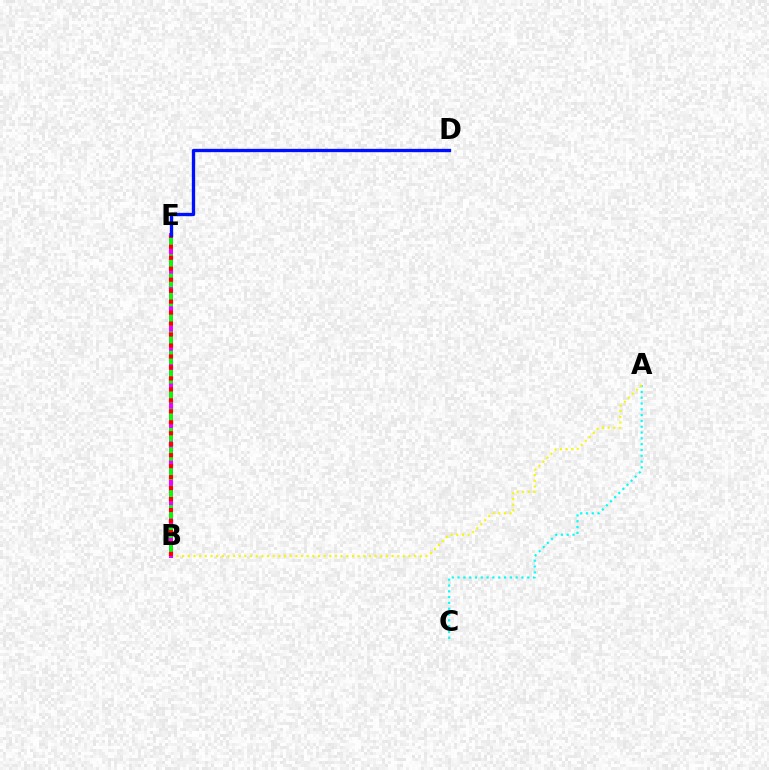{('A', 'C'): [{'color': '#00fff6', 'line_style': 'dotted', 'thickness': 1.58}], ('A', 'B'): [{'color': '#fcf500', 'line_style': 'dotted', 'thickness': 1.54}], ('B', 'E'): [{'color': '#ee00ff', 'line_style': 'solid', 'thickness': 2.89}, {'color': '#08ff00', 'line_style': 'dashed', 'thickness': 2.62}, {'color': '#ff0000', 'line_style': 'dotted', 'thickness': 2.98}], ('D', 'E'): [{'color': '#0010ff', 'line_style': 'solid', 'thickness': 2.39}]}